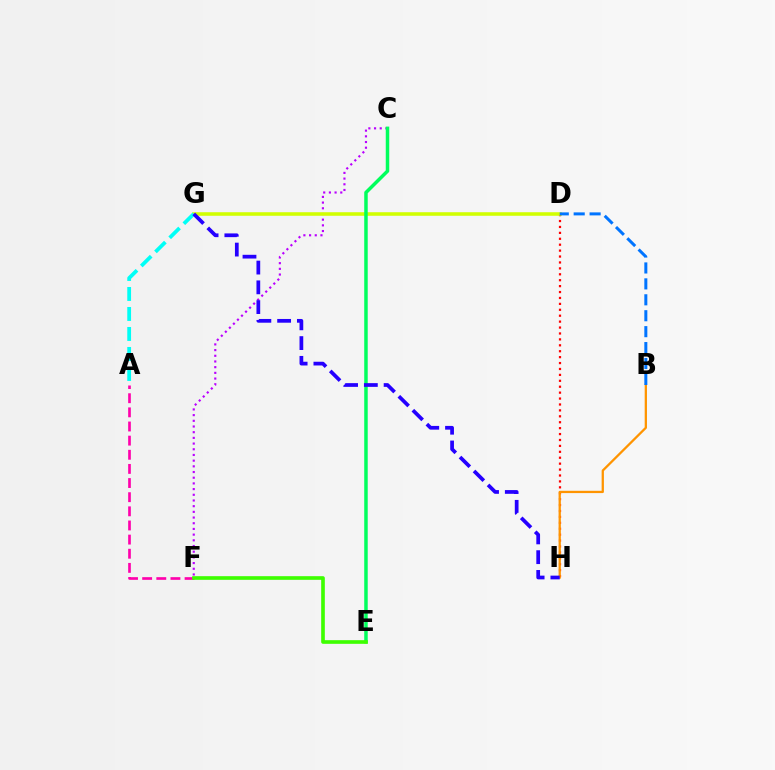{('A', 'F'): [{'color': '#ff00ac', 'line_style': 'dashed', 'thickness': 1.92}], ('D', 'H'): [{'color': '#ff0000', 'line_style': 'dotted', 'thickness': 1.61}], ('C', 'F'): [{'color': '#b900ff', 'line_style': 'dotted', 'thickness': 1.55}], ('B', 'H'): [{'color': '#ff9400', 'line_style': 'solid', 'thickness': 1.64}], ('D', 'G'): [{'color': '#d1ff00', 'line_style': 'solid', 'thickness': 2.56}], ('B', 'D'): [{'color': '#0074ff', 'line_style': 'dashed', 'thickness': 2.16}], ('A', 'G'): [{'color': '#00fff6', 'line_style': 'dashed', 'thickness': 2.72}], ('C', 'E'): [{'color': '#00ff5c', 'line_style': 'solid', 'thickness': 2.51}], ('G', 'H'): [{'color': '#2500ff', 'line_style': 'dashed', 'thickness': 2.68}], ('E', 'F'): [{'color': '#3dff00', 'line_style': 'solid', 'thickness': 2.63}]}